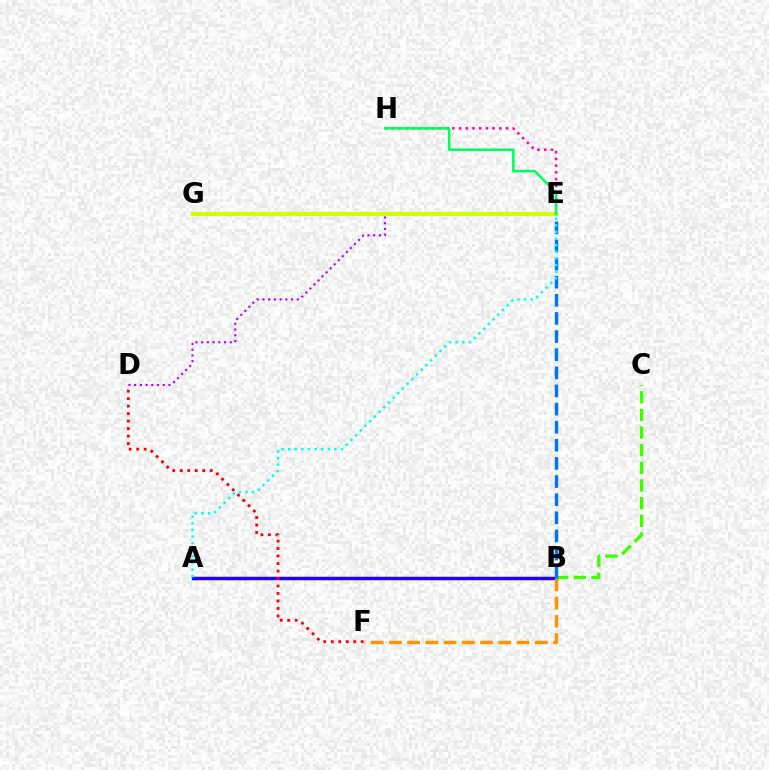{('A', 'B'): [{'color': '#2500ff', 'line_style': 'solid', 'thickness': 2.5}], ('D', 'E'): [{'color': '#b900ff', 'line_style': 'dotted', 'thickness': 1.55}], ('B', 'F'): [{'color': '#ff9400', 'line_style': 'dashed', 'thickness': 2.48}], ('E', 'H'): [{'color': '#ff00ac', 'line_style': 'dotted', 'thickness': 1.82}, {'color': '#00ff5c', 'line_style': 'solid', 'thickness': 1.82}], ('B', 'C'): [{'color': '#3dff00', 'line_style': 'dashed', 'thickness': 2.4}], ('B', 'E'): [{'color': '#0074ff', 'line_style': 'dashed', 'thickness': 2.46}], ('A', 'E'): [{'color': '#00fff6', 'line_style': 'dotted', 'thickness': 1.8}], ('D', 'F'): [{'color': '#ff0000', 'line_style': 'dotted', 'thickness': 2.03}], ('E', 'G'): [{'color': '#d1ff00', 'line_style': 'solid', 'thickness': 2.95}]}